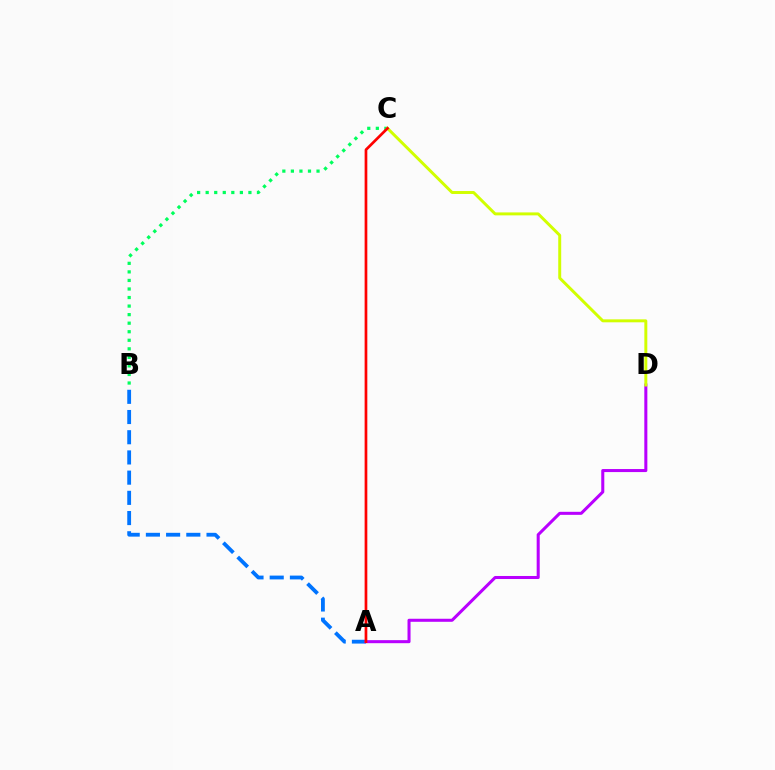{('B', 'C'): [{'color': '#00ff5c', 'line_style': 'dotted', 'thickness': 2.32}], ('A', 'B'): [{'color': '#0074ff', 'line_style': 'dashed', 'thickness': 2.74}], ('A', 'D'): [{'color': '#b900ff', 'line_style': 'solid', 'thickness': 2.19}], ('C', 'D'): [{'color': '#d1ff00', 'line_style': 'solid', 'thickness': 2.13}], ('A', 'C'): [{'color': '#ff0000', 'line_style': 'solid', 'thickness': 1.94}]}